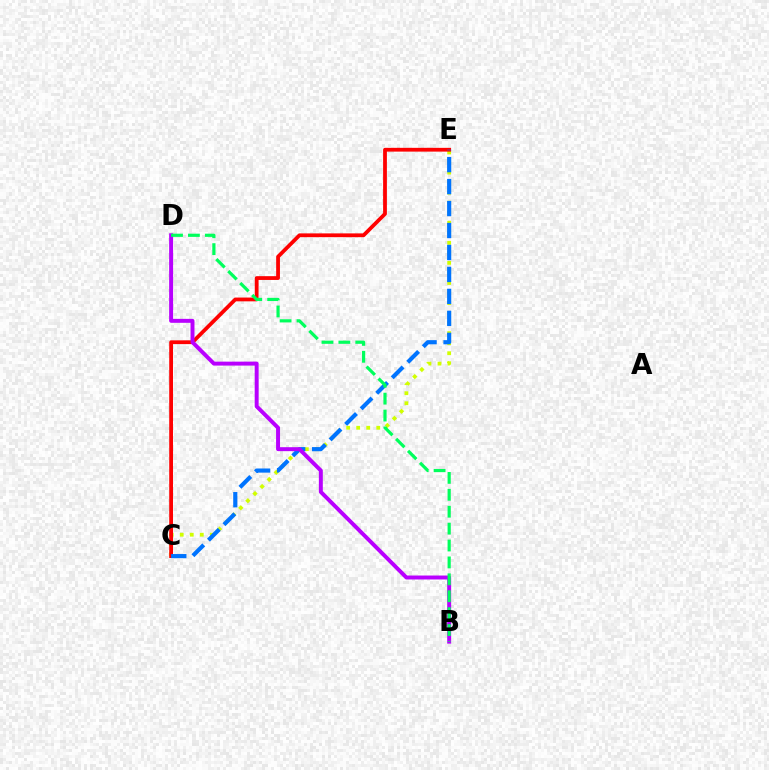{('C', 'E'): [{'color': '#d1ff00', 'line_style': 'dotted', 'thickness': 2.73}, {'color': '#ff0000', 'line_style': 'solid', 'thickness': 2.72}, {'color': '#0074ff', 'line_style': 'dashed', 'thickness': 2.98}], ('B', 'D'): [{'color': '#b900ff', 'line_style': 'solid', 'thickness': 2.85}, {'color': '#00ff5c', 'line_style': 'dashed', 'thickness': 2.3}]}